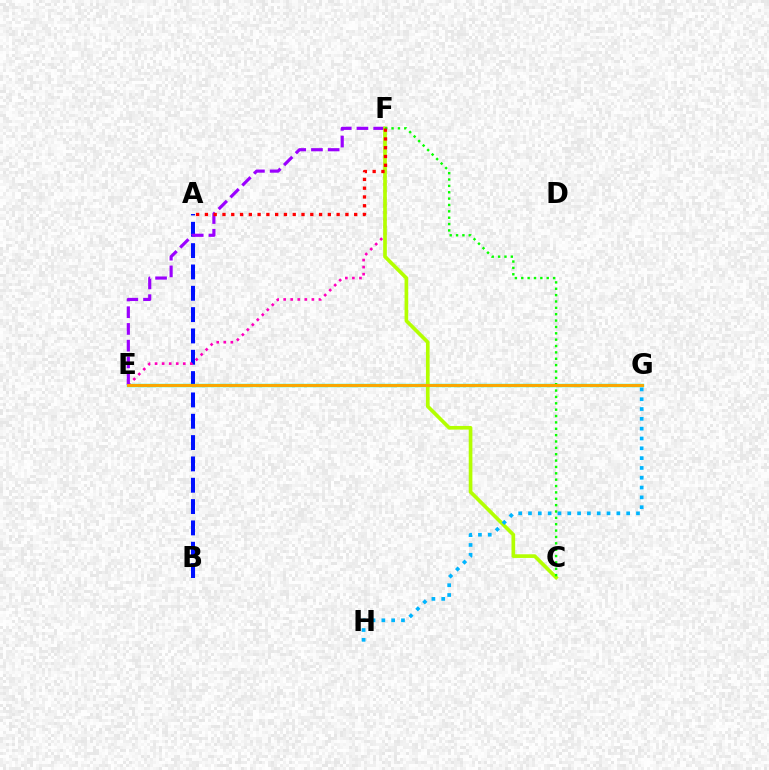{('A', 'B'): [{'color': '#0010ff', 'line_style': 'dashed', 'thickness': 2.9}], ('E', 'F'): [{'color': '#ff00bd', 'line_style': 'dotted', 'thickness': 1.92}, {'color': '#9b00ff', 'line_style': 'dashed', 'thickness': 2.27}], ('E', 'G'): [{'color': '#00ff9d', 'line_style': 'solid', 'thickness': 2.43}, {'color': '#ffa500', 'line_style': 'solid', 'thickness': 2.1}], ('C', 'F'): [{'color': '#b3ff00', 'line_style': 'solid', 'thickness': 2.64}, {'color': '#08ff00', 'line_style': 'dotted', 'thickness': 1.73}], ('A', 'F'): [{'color': '#ff0000', 'line_style': 'dotted', 'thickness': 2.39}], ('G', 'H'): [{'color': '#00b5ff', 'line_style': 'dotted', 'thickness': 2.67}]}